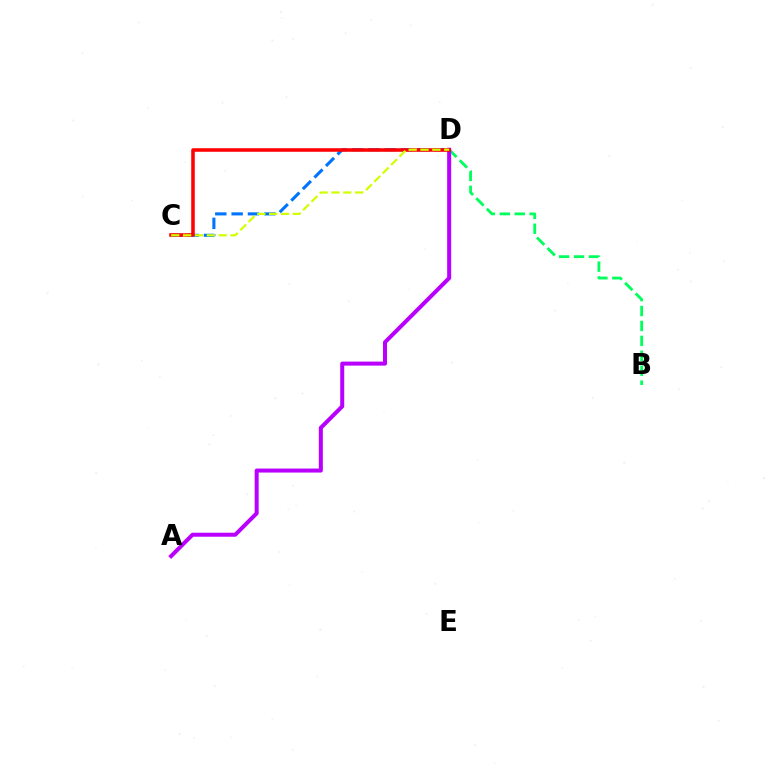{('C', 'D'): [{'color': '#0074ff', 'line_style': 'dashed', 'thickness': 2.22}, {'color': '#ff0000', 'line_style': 'solid', 'thickness': 2.55}, {'color': '#d1ff00', 'line_style': 'dashed', 'thickness': 1.61}], ('B', 'D'): [{'color': '#00ff5c', 'line_style': 'dashed', 'thickness': 2.03}], ('A', 'D'): [{'color': '#b900ff', 'line_style': 'solid', 'thickness': 2.89}]}